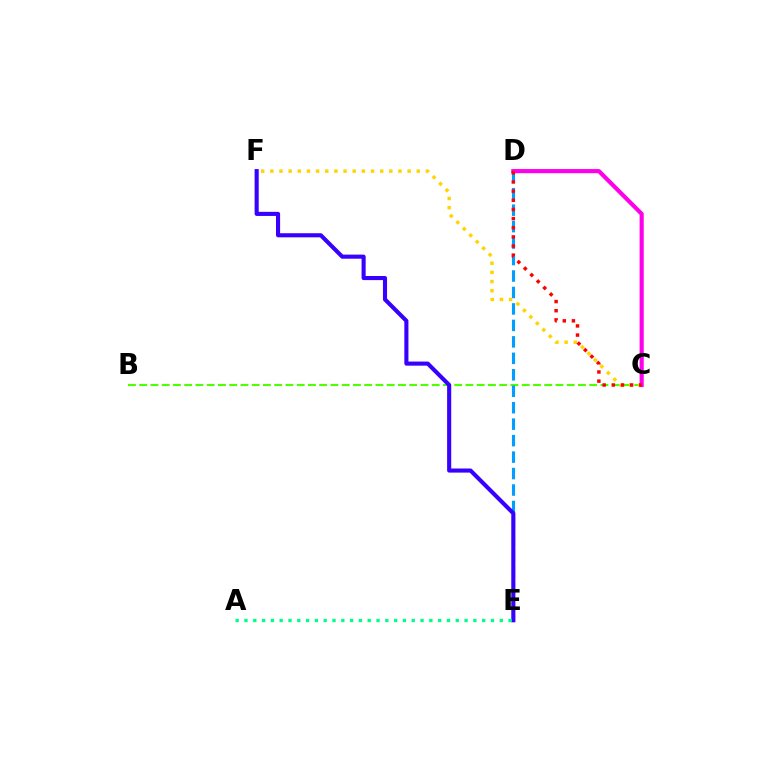{('B', 'C'): [{'color': '#4fff00', 'line_style': 'dashed', 'thickness': 1.53}], ('D', 'E'): [{'color': '#009eff', 'line_style': 'dashed', 'thickness': 2.24}], ('C', 'F'): [{'color': '#ffd500', 'line_style': 'dotted', 'thickness': 2.49}], ('E', 'F'): [{'color': '#3700ff', 'line_style': 'solid', 'thickness': 2.95}], ('A', 'E'): [{'color': '#00ff86', 'line_style': 'dotted', 'thickness': 2.39}], ('C', 'D'): [{'color': '#ff00ed', 'line_style': 'solid', 'thickness': 2.98}, {'color': '#ff0000', 'line_style': 'dotted', 'thickness': 2.49}]}